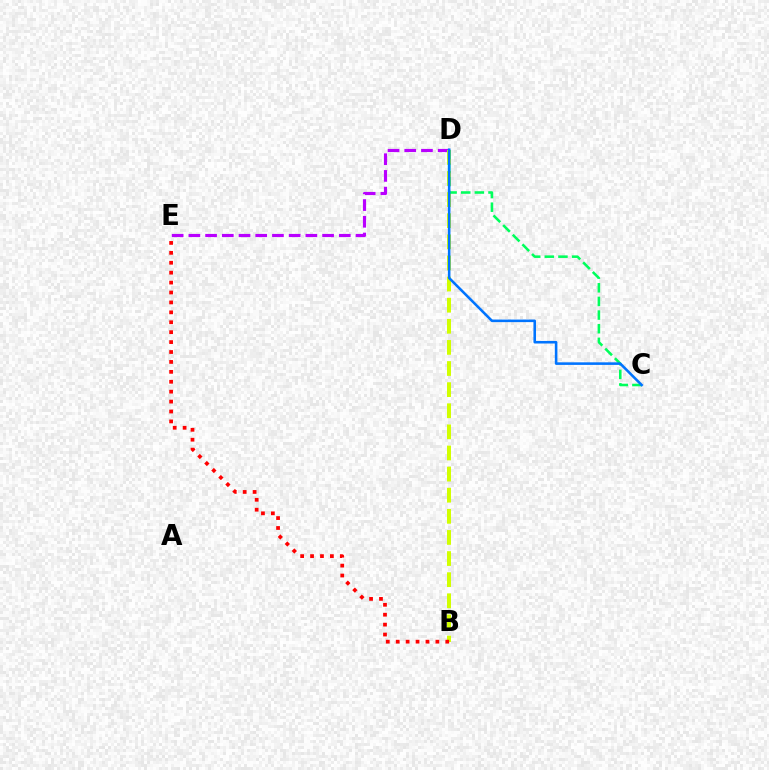{('D', 'E'): [{'color': '#b900ff', 'line_style': 'dashed', 'thickness': 2.27}], ('B', 'D'): [{'color': '#d1ff00', 'line_style': 'dashed', 'thickness': 2.87}], ('C', 'D'): [{'color': '#00ff5c', 'line_style': 'dashed', 'thickness': 1.85}, {'color': '#0074ff', 'line_style': 'solid', 'thickness': 1.85}], ('B', 'E'): [{'color': '#ff0000', 'line_style': 'dotted', 'thickness': 2.69}]}